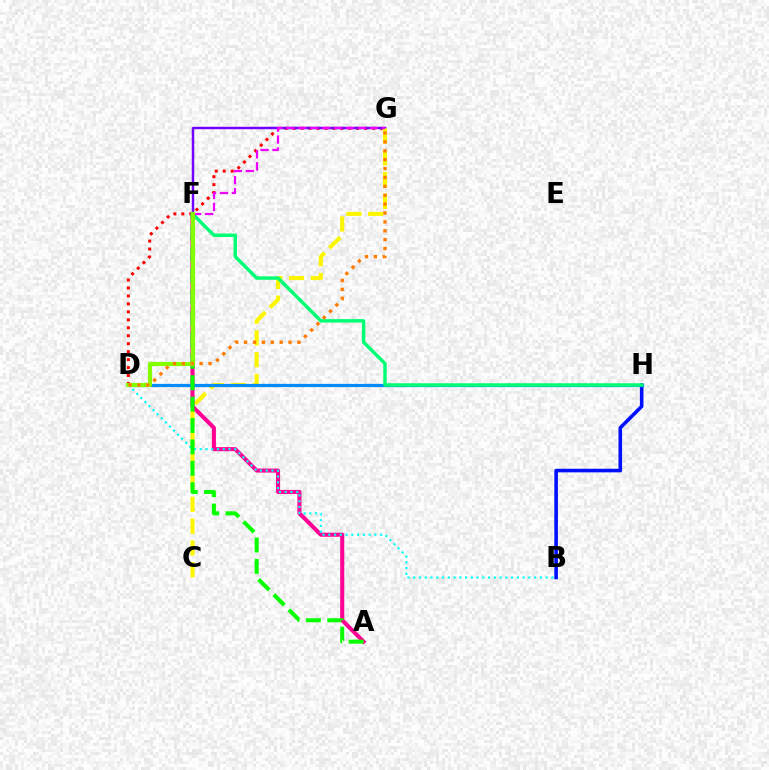{('D', 'G'): [{'color': '#ff0000', 'line_style': 'dotted', 'thickness': 2.16}, {'color': '#ff7c00', 'line_style': 'dotted', 'thickness': 2.41}], ('B', 'H'): [{'color': '#0010ff', 'line_style': 'solid', 'thickness': 2.59}], ('F', 'G'): [{'color': '#7200ff', 'line_style': 'solid', 'thickness': 1.77}, {'color': '#ee00ff', 'line_style': 'dashed', 'thickness': 1.62}], ('C', 'G'): [{'color': '#fcf500', 'line_style': 'dashed', 'thickness': 2.96}], ('A', 'F'): [{'color': '#ff0094', 'line_style': 'solid', 'thickness': 2.92}, {'color': '#08ff00', 'line_style': 'dashed', 'thickness': 2.91}], ('B', 'D'): [{'color': '#00fff6', 'line_style': 'dotted', 'thickness': 1.56}], ('D', 'H'): [{'color': '#008cff', 'line_style': 'solid', 'thickness': 2.32}], ('F', 'H'): [{'color': '#00ff74', 'line_style': 'solid', 'thickness': 2.48}], ('D', 'F'): [{'color': '#84ff00', 'line_style': 'solid', 'thickness': 2.99}]}